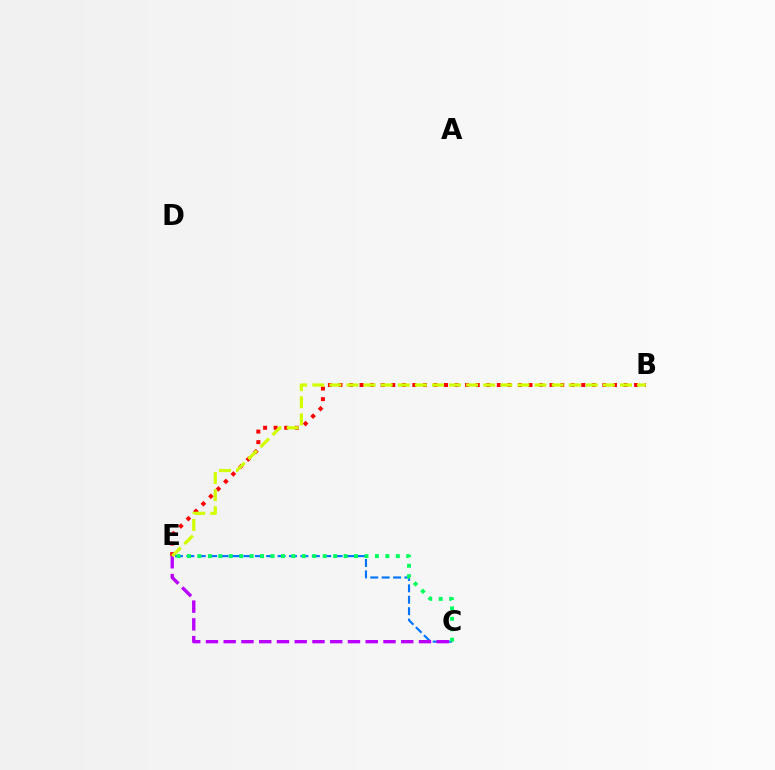{('C', 'E'): [{'color': '#0074ff', 'line_style': 'dashed', 'thickness': 1.55}, {'color': '#b900ff', 'line_style': 'dashed', 'thickness': 2.41}, {'color': '#00ff5c', 'line_style': 'dotted', 'thickness': 2.84}], ('B', 'E'): [{'color': '#ff0000', 'line_style': 'dotted', 'thickness': 2.87}, {'color': '#d1ff00', 'line_style': 'dashed', 'thickness': 2.32}]}